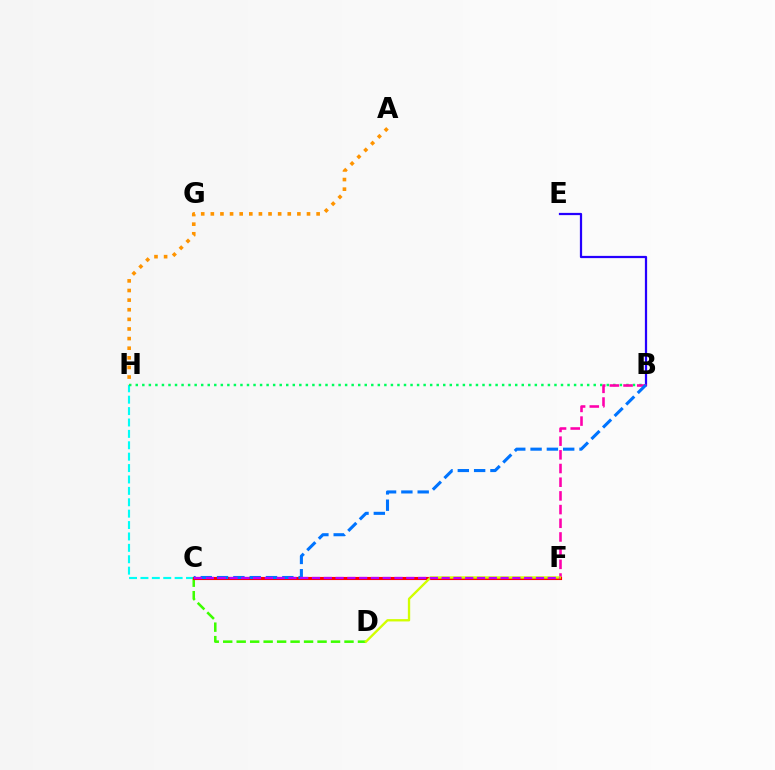{('B', 'E'): [{'color': '#2500ff', 'line_style': 'solid', 'thickness': 1.61}], ('C', 'H'): [{'color': '#00fff6', 'line_style': 'dashed', 'thickness': 1.55}], ('B', 'H'): [{'color': '#00ff5c', 'line_style': 'dotted', 'thickness': 1.78}], ('A', 'H'): [{'color': '#ff9400', 'line_style': 'dotted', 'thickness': 2.61}], ('C', 'D'): [{'color': '#3dff00', 'line_style': 'dashed', 'thickness': 1.83}], ('B', 'F'): [{'color': '#ff00ac', 'line_style': 'dashed', 'thickness': 1.86}], ('C', 'F'): [{'color': '#ff0000', 'line_style': 'solid', 'thickness': 2.25}, {'color': '#b900ff', 'line_style': 'dashed', 'thickness': 1.6}], ('B', 'C'): [{'color': '#0074ff', 'line_style': 'dashed', 'thickness': 2.22}], ('D', 'F'): [{'color': '#d1ff00', 'line_style': 'solid', 'thickness': 1.68}]}